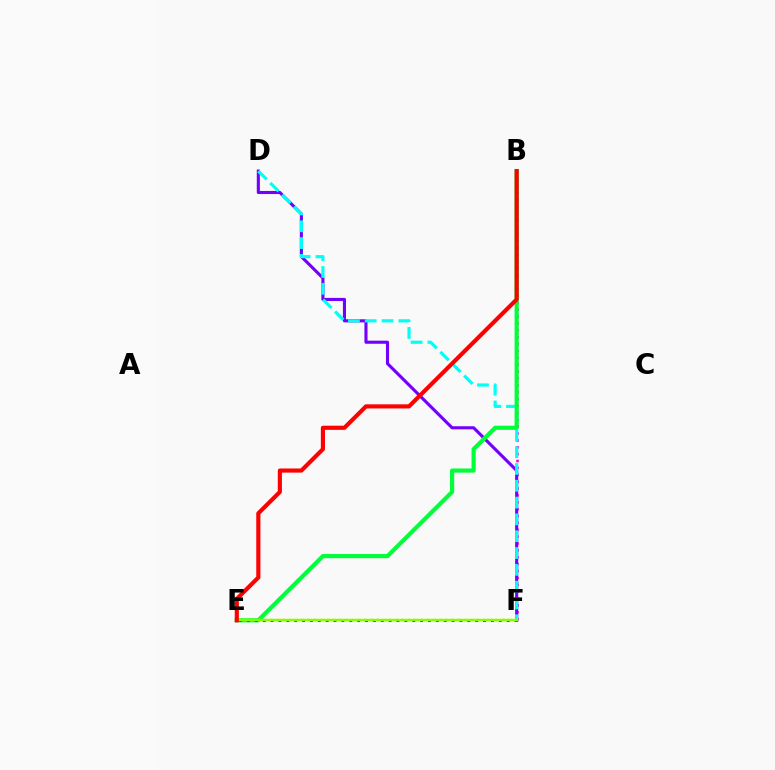{('B', 'F'): [{'color': '#ff00cf', 'line_style': 'dotted', 'thickness': 1.87}], ('D', 'F'): [{'color': '#7200ff', 'line_style': 'solid', 'thickness': 2.23}, {'color': '#00fff6', 'line_style': 'dashed', 'thickness': 2.28}], ('B', 'E'): [{'color': '#00ff39', 'line_style': 'solid', 'thickness': 3.0}, {'color': '#ff0000', 'line_style': 'solid', 'thickness': 2.98}], ('E', 'F'): [{'color': '#ffbd00', 'line_style': 'dotted', 'thickness': 1.7}, {'color': '#004bff', 'line_style': 'dotted', 'thickness': 2.14}, {'color': '#84ff00', 'line_style': 'solid', 'thickness': 1.75}]}